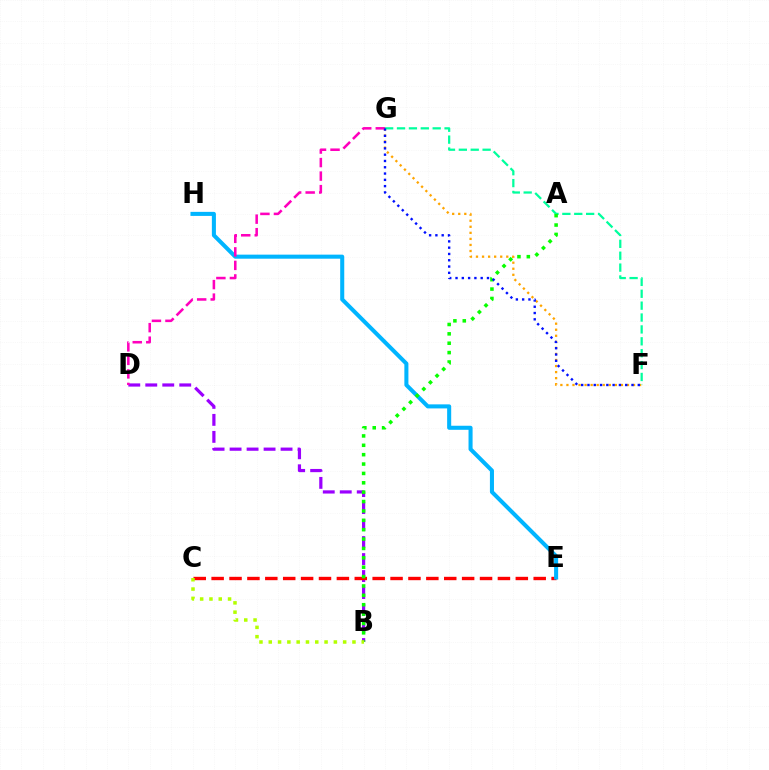{('B', 'D'): [{'color': '#9b00ff', 'line_style': 'dashed', 'thickness': 2.31}], ('C', 'E'): [{'color': '#ff0000', 'line_style': 'dashed', 'thickness': 2.43}], ('E', 'H'): [{'color': '#00b5ff', 'line_style': 'solid', 'thickness': 2.92}], ('D', 'G'): [{'color': '#ff00bd', 'line_style': 'dashed', 'thickness': 1.84}], ('F', 'G'): [{'color': '#ffa500', 'line_style': 'dotted', 'thickness': 1.64}, {'color': '#00ff9d', 'line_style': 'dashed', 'thickness': 1.61}, {'color': '#0010ff', 'line_style': 'dotted', 'thickness': 1.71}], ('A', 'B'): [{'color': '#08ff00', 'line_style': 'dotted', 'thickness': 2.55}], ('B', 'C'): [{'color': '#b3ff00', 'line_style': 'dotted', 'thickness': 2.53}]}